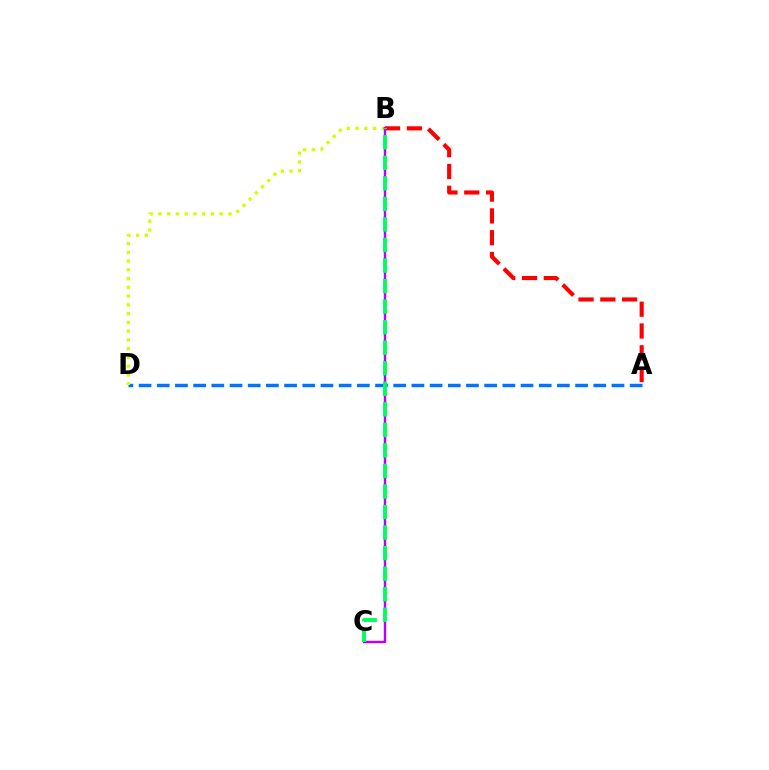{('A', 'B'): [{'color': '#ff0000', 'line_style': 'dashed', 'thickness': 2.96}], ('A', 'D'): [{'color': '#0074ff', 'line_style': 'dashed', 'thickness': 2.47}], ('B', 'D'): [{'color': '#d1ff00', 'line_style': 'dotted', 'thickness': 2.38}], ('B', 'C'): [{'color': '#b900ff', 'line_style': 'solid', 'thickness': 1.75}, {'color': '#00ff5c', 'line_style': 'dashed', 'thickness': 2.79}]}